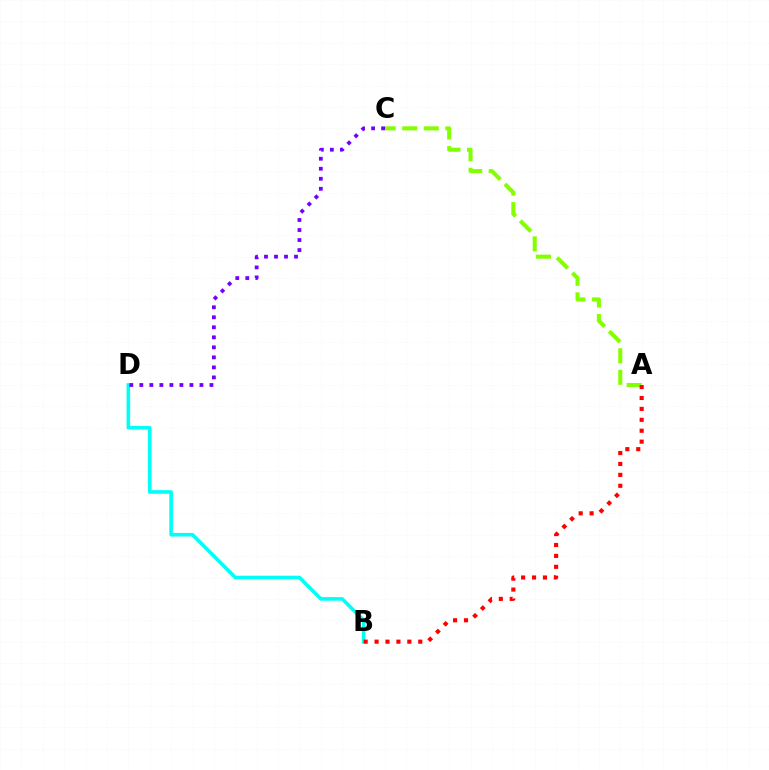{('B', 'D'): [{'color': '#00fff6', 'line_style': 'solid', 'thickness': 2.59}], ('A', 'C'): [{'color': '#84ff00', 'line_style': 'dashed', 'thickness': 2.93}], ('C', 'D'): [{'color': '#7200ff', 'line_style': 'dotted', 'thickness': 2.72}], ('A', 'B'): [{'color': '#ff0000', 'line_style': 'dotted', 'thickness': 2.97}]}